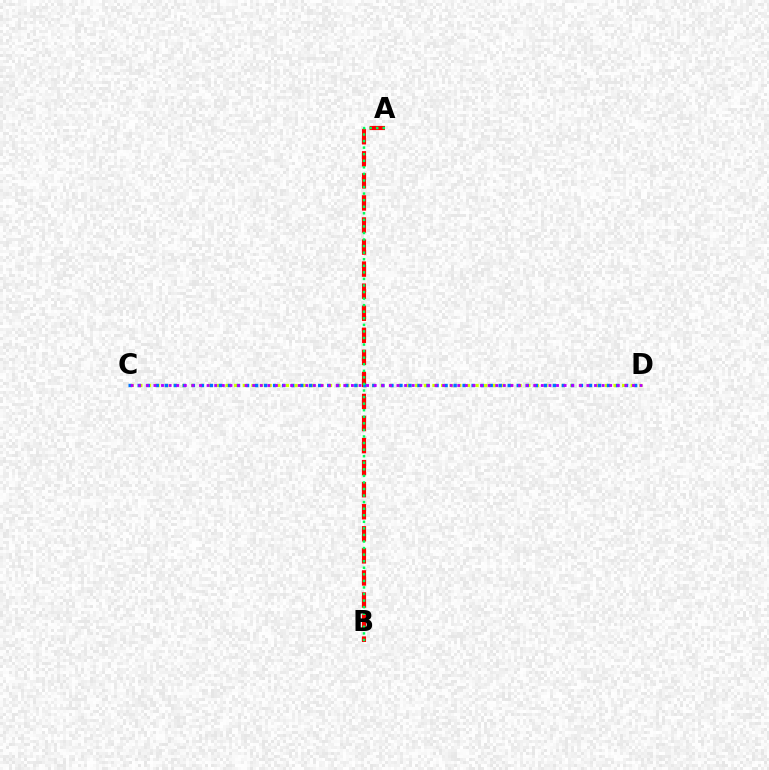{('A', 'B'): [{'color': '#ff0000', 'line_style': 'dashed', 'thickness': 3.0}, {'color': '#00ff5c', 'line_style': 'dotted', 'thickness': 1.78}], ('C', 'D'): [{'color': '#d1ff00', 'line_style': 'dotted', 'thickness': 2.34}, {'color': '#0074ff', 'line_style': 'dotted', 'thickness': 2.45}, {'color': '#b900ff', 'line_style': 'dotted', 'thickness': 2.06}]}